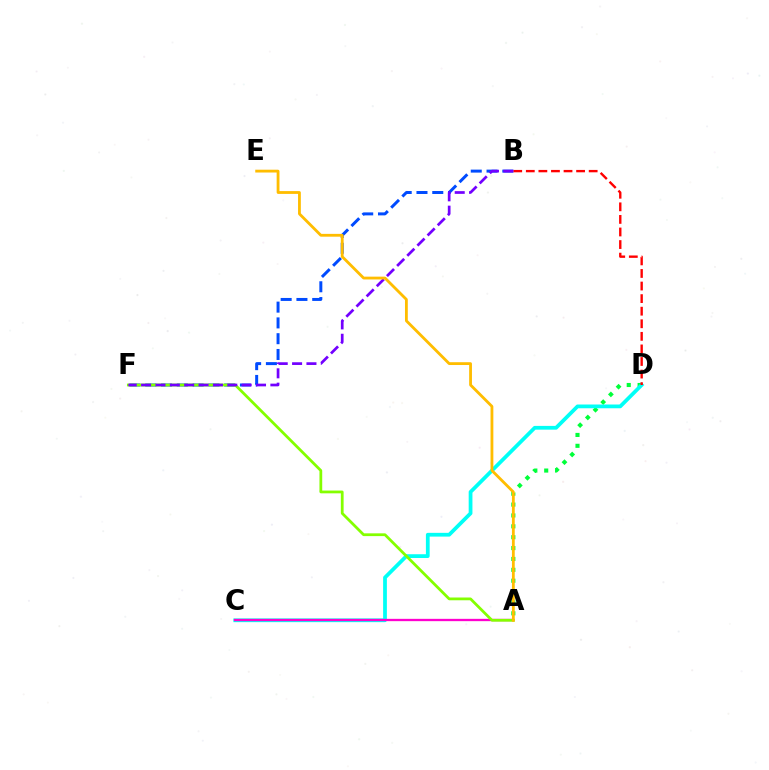{('B', 'F'): [{'color': '#004bff', 'line_style': 'dashed', 'thickness': 2.14}, {'color': '#7200ff', 'line_style': 'dashed', 'thickness': 1.95}], ('A', 'D'): [{'color': '#00ff39', 'line_style': 'dotted', 'thickness': 2.95}], ('C', 'D'): [{'color': '#00fff6', 'line_style': 'solid', 'thickness': 2.71}], ('A', 'C'): [{'color': '#ff00cf', 'line_style': 'solid', 'thickness': 1.67}], ('A', 'F'): [{'color': '#84ff00', 'line_style': 'solid', 'thickness': 1.99}], ('B', 'D'): [{'color': '#ff0000', 'line_style': 'dashed', 'thickness': 1.71}], ('A', 'E'): [{'color': '#ffbd00', 'line_style': 'solid', 'thickness': 2.02}]}